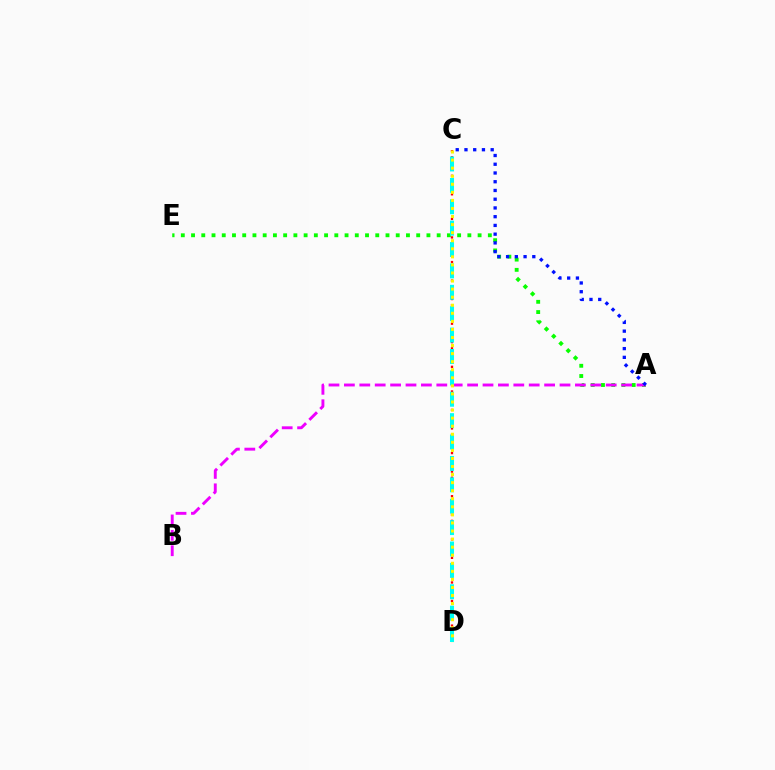{('A', 'E'): [{'color': '#08ff00', 'line_style': 'dotted', 'thickness': 2.78}], ('C', 'D'): [{'color': '#ff0000', 'line_style': 'dotted', 'thickness': 1.67}, {'color': '#00fff6', 'line_style': 'dashed', 'thickness': 2.91}, {'color': '#fcf500', 'line_style': 'dotted', 'thickness': 2.19}], ('A', 'B'): [{'color': '#ee00ff', 'line_style': 'dashed', 'thickness': 2.09}], ('A', 'C'): [{'color': '#0010ff', 'line_style': 'dotted', 'thickness': 2.37}]}